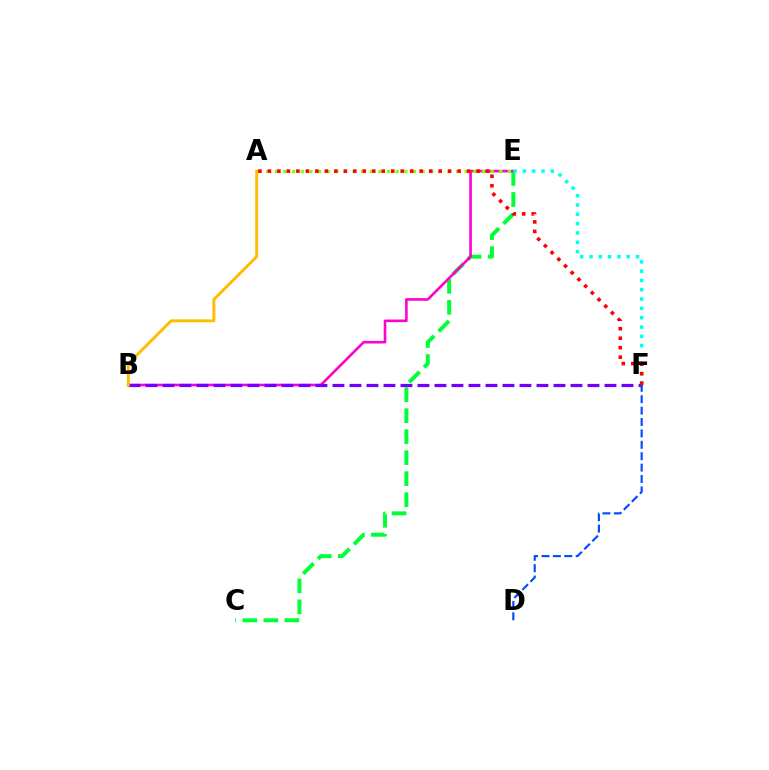{('C', 'E'): [{'color': '#00ff39', 'line_style': 'dashed', 'thickness': 2.85}], ('B', 'E'): [{'color': '#ff00cf', 'line_style': 'solid', 'thickness': 1.88}], ('B', 'F'): [{'color': '#7200ff', 'line_style': 'dashed', 'thickness': 2.31}], ('E', 'F'): [{'color': '#00fff6', 'line_style': 'dotted', 'thickness': 2.53}], ('D', 'F'): [{'color': '#004bff', 'line_style': 'dashed', 'thickness': 1.55}], ('A', 'E'): [{'color': '#84ff00', 'line_style': 'dotted', 'thickness': 2.34}], ('A', 'B'): [{'color': '#ffbd00', 'line_style': 'solid', 'thickness': 2.1}], ('A', 'F'): [{'color': '#ff0000', 'line_style': 'dotted', 'thickness': 2.58}]}